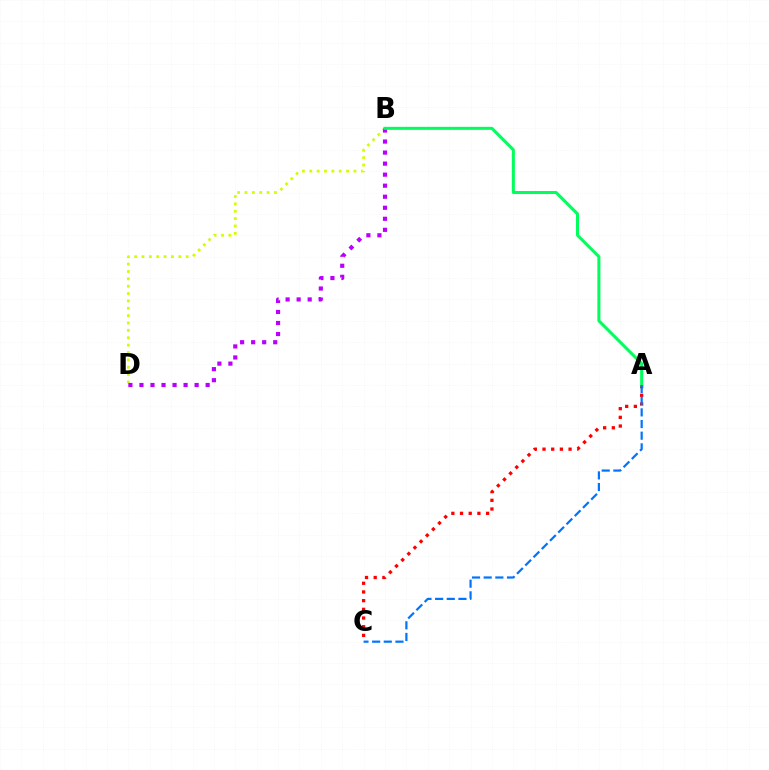{('A', 'C'): [{'color': '#ff0000', 'line_style': 'dotted', 'thickness': 2.36}, {'color': '#0074ff', 'line_style': 'dashed', 'thickness': 1.58}], ('B', 'D'): [{'color': '#d1ff00', 'line_style': 'dotted', 'thickness': 2.0}, {'color': '#b900ff', 'line_style': 'dotted', 'thickness': 3.0}], ('A', 'B'): [{'color': '#00ff5c', 'line_style': 'solid', 'thickness': 2.18}]}